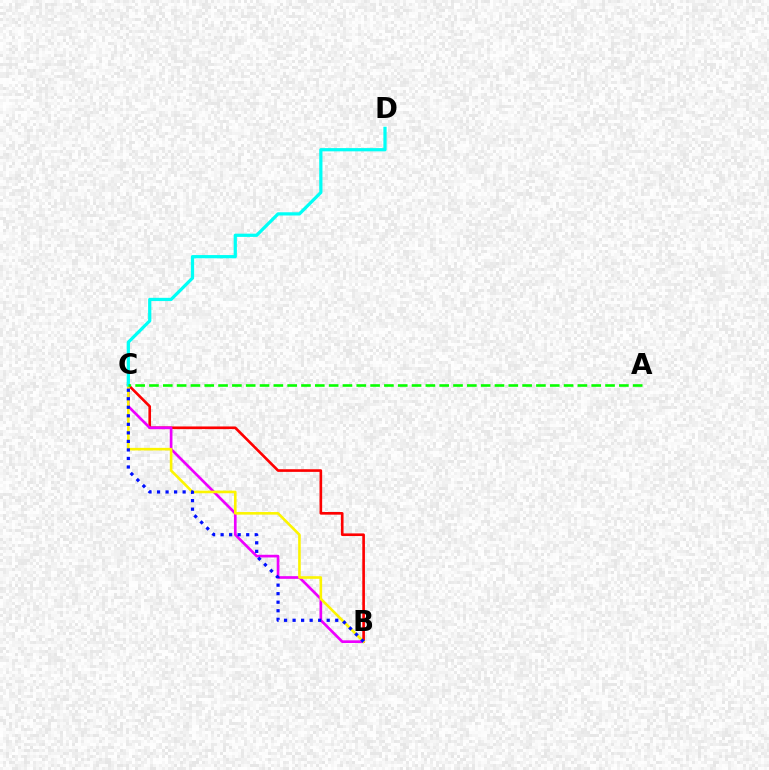{('B', 'C'): [{'color': '#ff0000', 'line_style': 'solid', 'thickness': 1.9}, {'color': '#ee00ff', 'line_style': 'solid', 'thickness': 1.93}, {'color': '#fcf500', 'line_style': 'solid', 'thickness': 1.87}, {'color': '#0010ff', 'line_style': 'dotted', 'thickness': 2.32}], ('C', 'D'): [{'color': '#00fff6', 'line_style': 'solid', 'thickness': 2.33}], ('A', 'C'): [{'color': '#08ff00', 'line_style': 'dashed', 'thickness': 1.88}]}